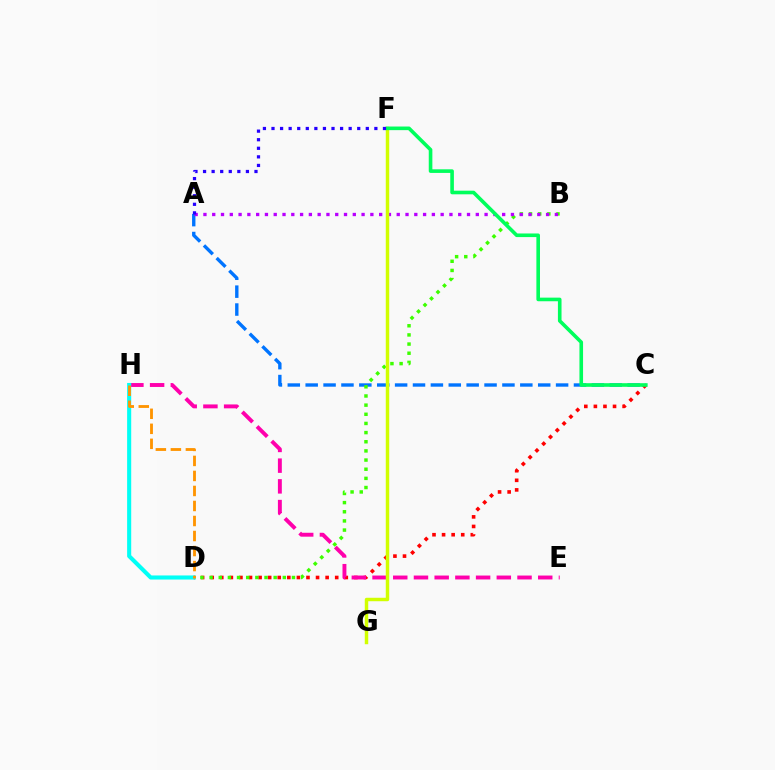{('A', 'C'): [{'color': '#0074ff', 'line_style': 'dashed', 'thickness': 2.43}], ('C', 'D'): [{'color': '#ff0000', 'line_style': 'dotted', 'thickness': 2.6}], ('E', 'H'): [{'color': '#ff00ac', 'line_style': 'dashed', 'thickness': 2.81}], ('B', 'D'): [{'color': '#3dff00', 'line_style': 'dotted', 'thickness': 2.49}], ('A', 'B'): [{'color': '#b900ff', 'line_style': 'dotted', 'thickness': 2.39}], ('F', 'G'): [{'color': '#d1ff00', 'line_style': 'solid', 'thickness': 2.48}], ('C', 'F'): [{'color': '#00ff5c', 'line_style': 'solid', 'thickness': 2.6}], ('D', 'H'): [{'color': '#00fff6', 'line_style': 'solid', 'thickness': 2.94}, {'color': '#ff9400', 'line_style': 'dashed', 'thickness': 2.04}], ('A', 'F'): [{'color': '#2500ff', 'line_style': 'dotted', 'thickness': 2.33}]}